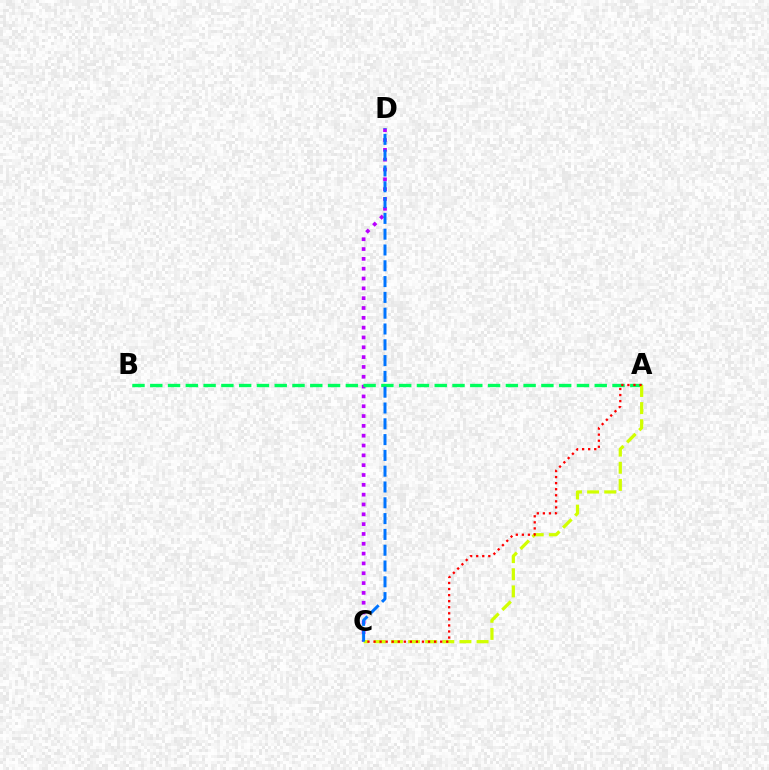{('C', 'D'): [{'color': '#b900ff', 'line_style': 'dotted', 'thickness': 2.67}, {'color': '#0074ff', 'line_style': 'dashed', 'thickness': 2.15}], ('A', 'B'): [{'color': '#00ff5c', 'line_style': 'dashed', 'thickness': 2.42}], ('A', 'C'): [{'color': '#d1ff00', 'line_style': 'dashed', 'thickness': 2.33}, {'color': '#ff0000', 'line_style': 'dotted', 'thickness': 1.65}]}